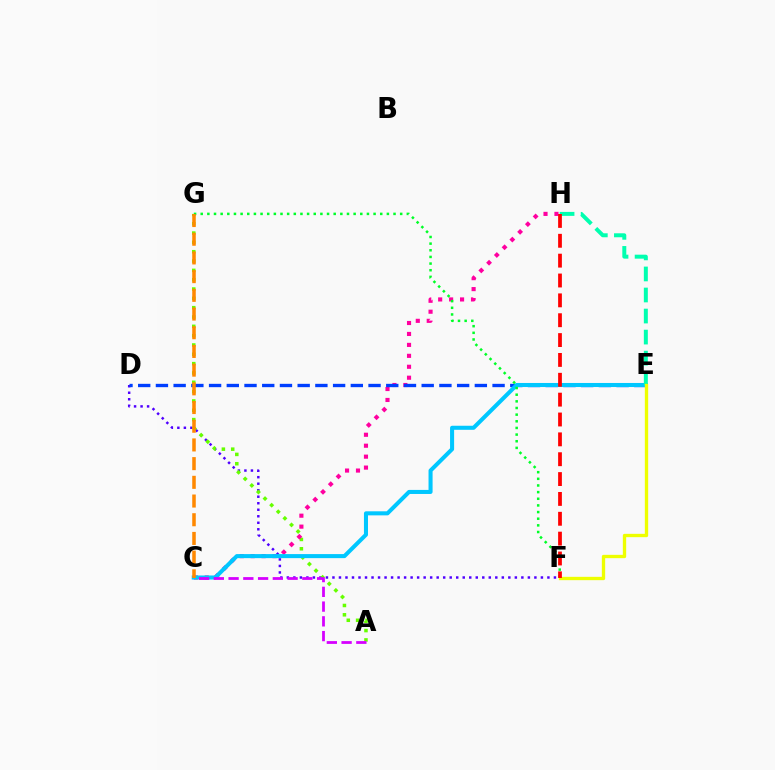{('D', 'F'): [{'color': '#4f00ff', 'line_style': 'dotted', 'thickness': 1.77}], ('A', 'G'): [{'color': '#66ff00', 'line_style': 'dotted', 'thickness': 2.53}], ('C', 'H'): [{'color': '#ff00a0', 'line_style': 'dotted', 'thickness': 2.97}], ('D', 'E'): [{'color': '#003fff', 'line_style': 'dashed', 'thickness': 2.41}], ('C', 'E'): [{'color': '#00c7ff', 'line_style': 'solid', 'thickness': 2.92}], ('F', 'G'): [{'color': '#00ff27', 'line_style': 'dotted', 'thickness': 1.81}], ('E', 'H'): [{'color': '#00ffaf', 'line_style': 'dashed', 'thickness': 2.86}], ('A', 'C'): [{'color': '#d600ff', 'line_style': 'dashed', 'thickness': 2.0}], ('E', 'F'): [{'color': '#eeff00', 'line_style': 'solid', 'thickness': 2.41}], ('C', 'G'): [{'color': '#ff8800', 'line_style': 'dashed', 'thickness': 2.54}], ('F', 'H'): [{'color': '#ff0000', 'line_style': 'dashed', 'thickness': 2.7}]}